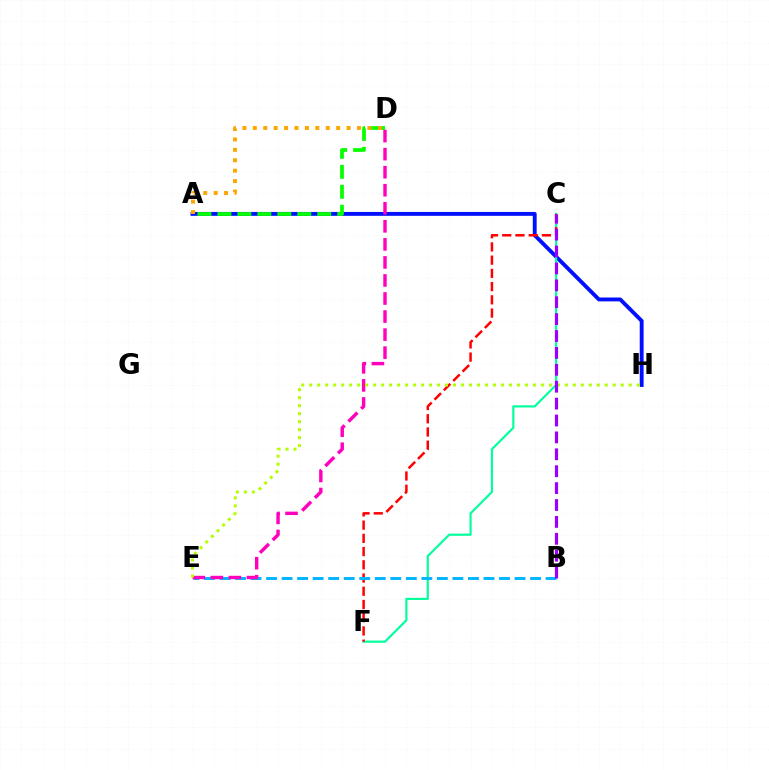{('A', 'H'): [{'color': '#0010ff', 'line_style': 'solid', 'thickness': 2.79}], ('C', 'F'): [{'color': '#00ff9d', 'line_style': 'solid', 'thickness': 1.56}, {'color': '#ff0000', 'line_style': 'dashed', 'thickness': 1.8}], ('A', 'D'): [{'color': '#08ff00', 'line_style': 'dashed', 'thickness': 2.71}, {'color': '#ffa500', 'line_style': 'dotted', 'thickness': 2.83}], ('B', 'E'): [{'color': '#00b5ff', 'line_style': 'dashed', 'thickness': 2.11}], ('D', 'E'): [{'color': '#ff00bd', 'line_style': 'dashed', 'thickness': 2.45}], ('E', 'H'): [{'color': '#b3ff00', 'line_style': 'dotted', 'thickness': 2.17}], ('B', 'C'): [{'color': '#9b00ff', 'line_style': 'dashed', 'thickness': 2.3}]}